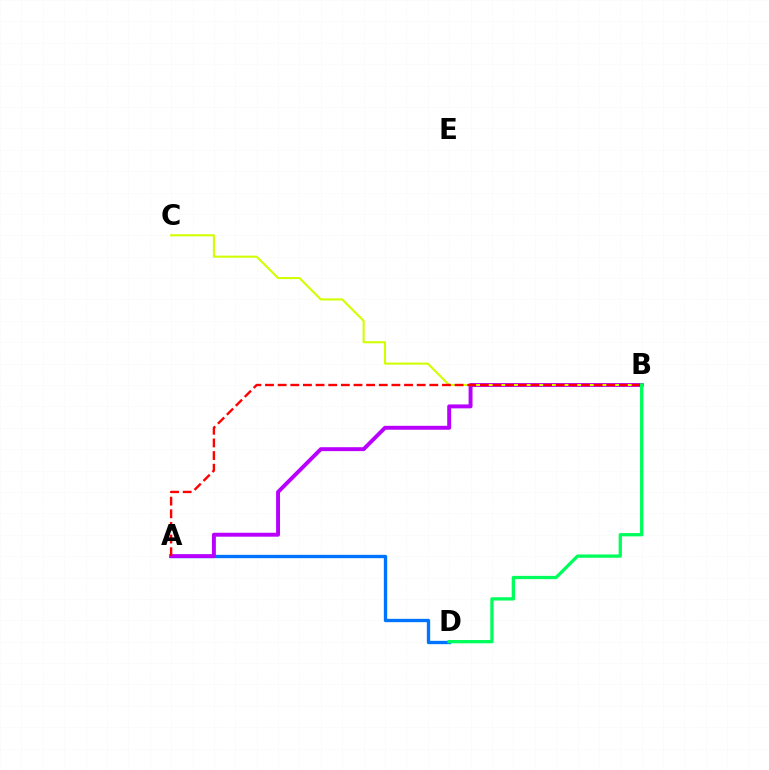{('A', 'D'): [{'color': '#0074ff', 'line_style': 'solid', 'thickness': 2.41}], ('A', 'B'): [{'color': '#b900ff', 'line_style': 'solid', 'thickness': 2.83}, {'color': '#ff0000', 'line_style': 'dashed', 'thickness': 1.72}], ('B', 'C'): [{'color': '#d1ff00', 'line_style': 'solid', 'thickness': 1.51}], ('B', 'D'): [{'color': '#00ff5c', 'line_style': 'solid', 'thickness': 2.37}]}